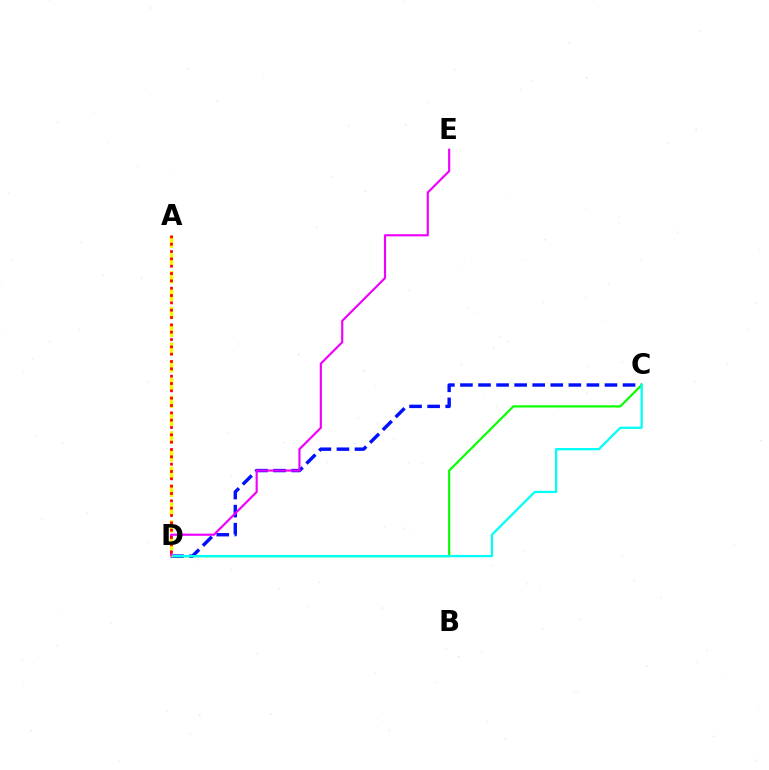{('C', 'D'): [{'color': '#0010ff', 'line_style': 'dashed', 'thickness': 2.45}, {'color': '#08ff00', 'line_style': 'solid', 'thickness': 1.58}, {'color': '#00fff6', 'line_style': 'solid', 'thickness': 1.62}], ('D', 'E'): [{'color': '#ee00ff', 'line_style': 'solid', 'thickness': 1.55}], ('A', 'D'): [{'color': '#fcf500', 'line_style': 'dashed', 'thickness': 2.42}, {'color': '#ff0000', 'line_style': 'dotted', 'thickness': 1.99}]}